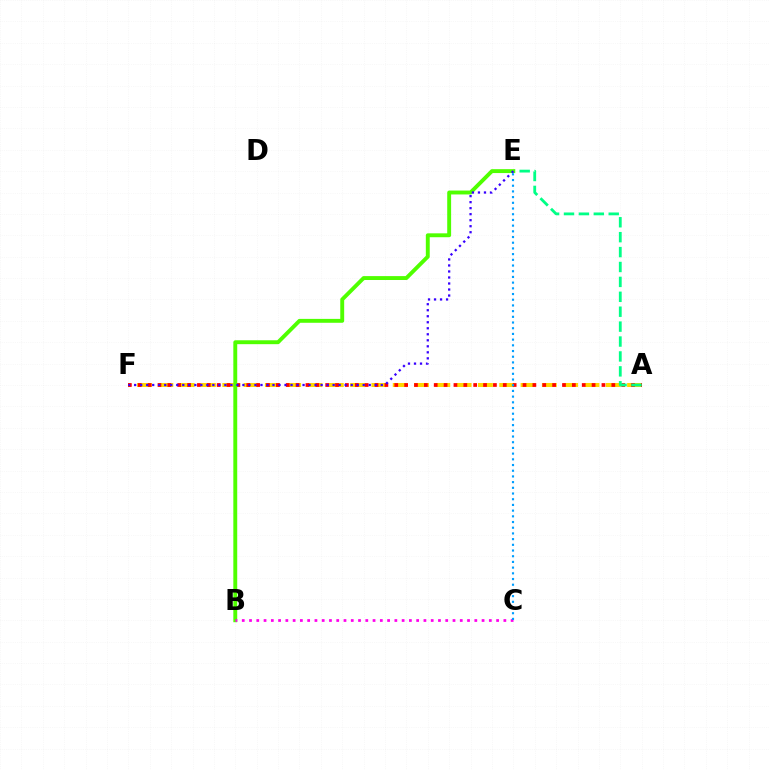{('A', 'F'): [{'color': '#ffd500', 'line_style': 'dashed', 'thickness': 2.89}, {'color': '#ff0000', 'line_style': 'dotted', 'thickness': 2.68}], ('A', 'E'): [{'color': '#00ff86', 'line_style': 'dashed', 'thickness': 2.03}], ('B', 'E'): [{'color': '#4fff00', 'line_style': 'solid', 'thickness': 2.81}], ('B', 'C'): [{'color': '#ff00ed', 'line_style': 'dotted', 'thickness': 1.97}], ('E', 'F'): [{'color': '#3700ff', 'line_style': 'dotted', 'thickness': 1.63}], ('C', 'E'): [{'color': '#009eff', 'line_style': 'dotted', 'thickness': 1.55}]}